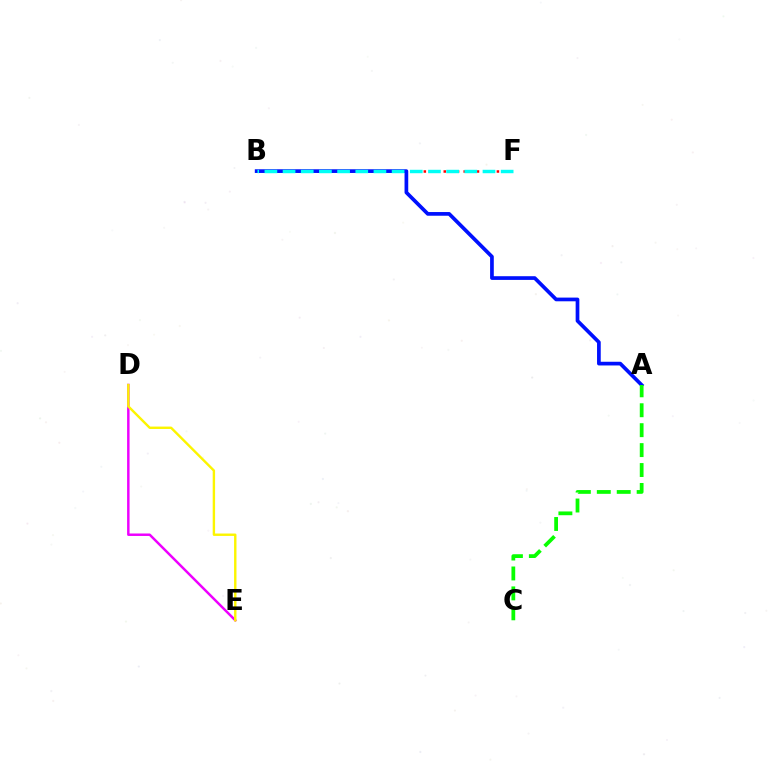{('B', 'F'): [{'color': '#ff0000', 'line_style': 'dotted', 'thickness': 1.8}, {'color': '#00fff6', 'line_style': 'dashed', 'thickness': 2.47}], ('D', 'E'): [{'color': '#ee00ff', 'line_style': 'solid', 'thickness': 1.78}, {'color': '#fcf500', 'line_style': 'solid', 'thickness': 1.73}], ('A', 'B'): [{'color': '#0010ff', 'line_style': 'solid', 'thickness': 2.66}], ('A', 'C'): [{'color': '#08ff00', 'line_style': 'dashed', 'thickness': 2.71}]}